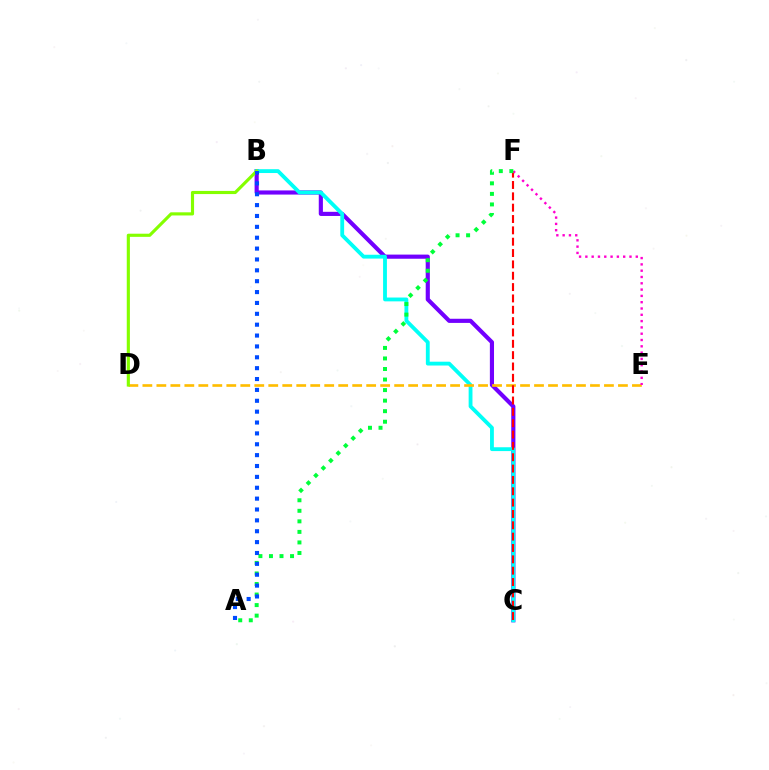{('B', 'C'): [{'color': '#7200ff', 'line_style': 'solid', 'thickness': 2.98}, {'color': '#00fff6', 'line_style': 'solid', 'thickness': 2.76}], ('D', 'E'): [{'color': '#ffbd00', 'line_style': 'dashed', 'thickness': 1.9}], ('C', 'F'): [{'color': '#ff0000', 'line_style': 'dashed', 'thickness': 1.54}], ('E', 'F'): [{'color': '#ff00cf', 'line_style': 'dotted', 'thickness': 1.71}], ('A', 'F'): [{'color': '#00ff39', 'line_style': 'dotted', 'thickness': 2.86}], ('B', 'D'): [{'color': '#84ff00', 'line_style': 'solid', 'thickness': 2.26}], ('A', 'B'): [{'color': '#004bff', 'line_style': 'dotted', 'thickness': 2.95}]}